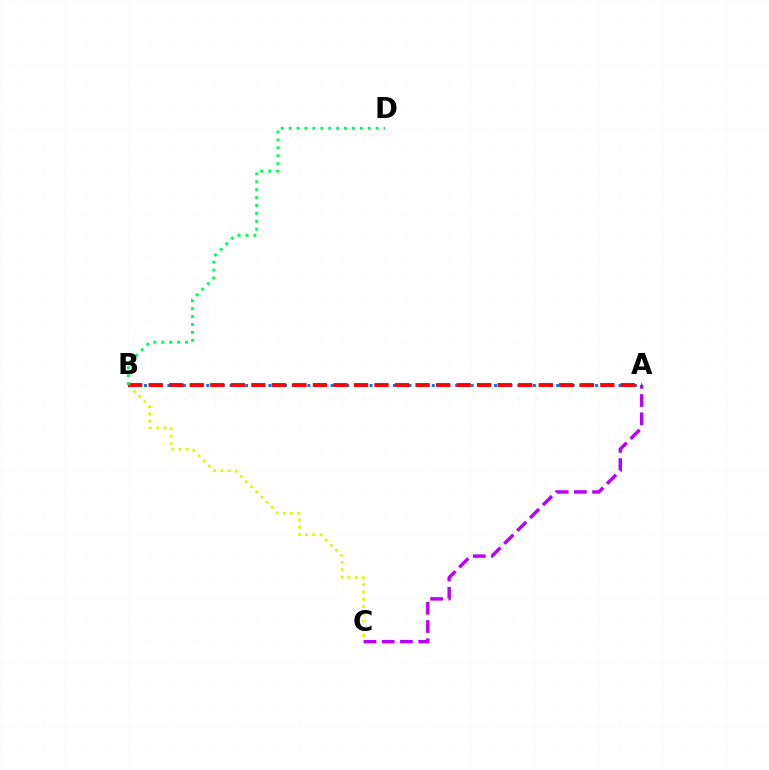{('A', 'B'): [{'color': '#0074ff', 'line_style': 'dotted', 'thickness': 2.11}, {'color': '#ff0000', 'line_style': 'dashed', 'thickness': 2.79}], ('B', 'C'): [{'color': '#d1ff00', 'line_style': 'dotted', 'thickness': 1.98}], ('A', 'C'): [{'color': '#b900ff', 'line_style': 'dashed', 'thickness': 2.48}], ('B', 'D'): [{'color': '#00ff5c', 'line_style': 'dotted', 'thickness': 2.15}]}